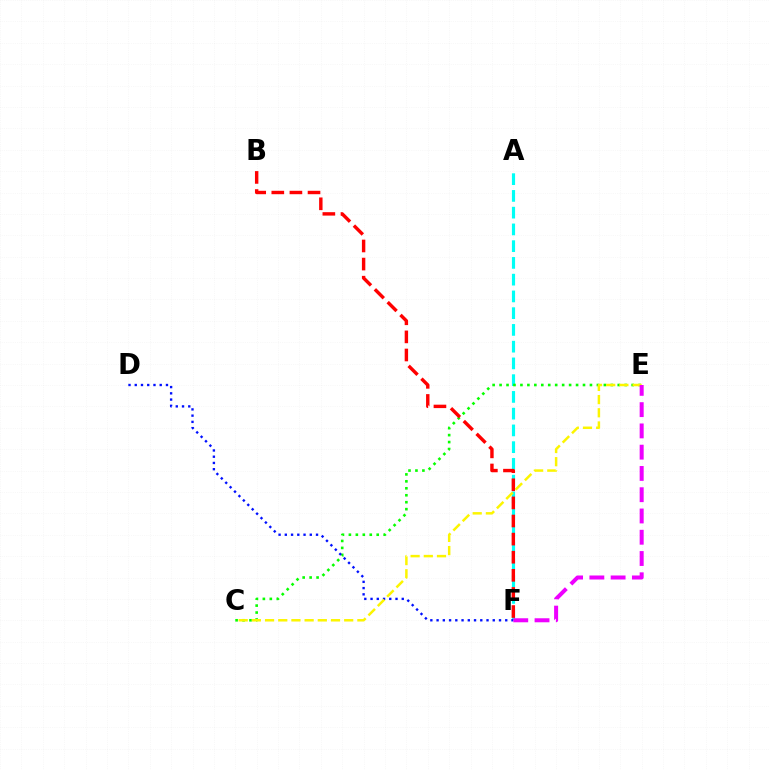{('A', 'F'): [{'color': '#00fff6', 'line_style': 'dashed', 'thickness': 2.28}], ('C', 'E'): [{'color': '#08ff00', 'line_style': 'dotted', 'thickness': 1.89}, {'color': '#fcf500', 'line_style': 'dashed', 'thickness': 1.79}], ('D', 'F'): [{'color': '#0010ff', 'line_style': 'dotted', 'thickness': 1.7}], ('B', 'F'): [{'color': '#ff0000', 'line_style': 'dashed', 'thickness': 2.46}], ('E', 'F'): [{'color': '#ee00ff', 'line_style': 'dashed', 'thickness': 2.89}]}